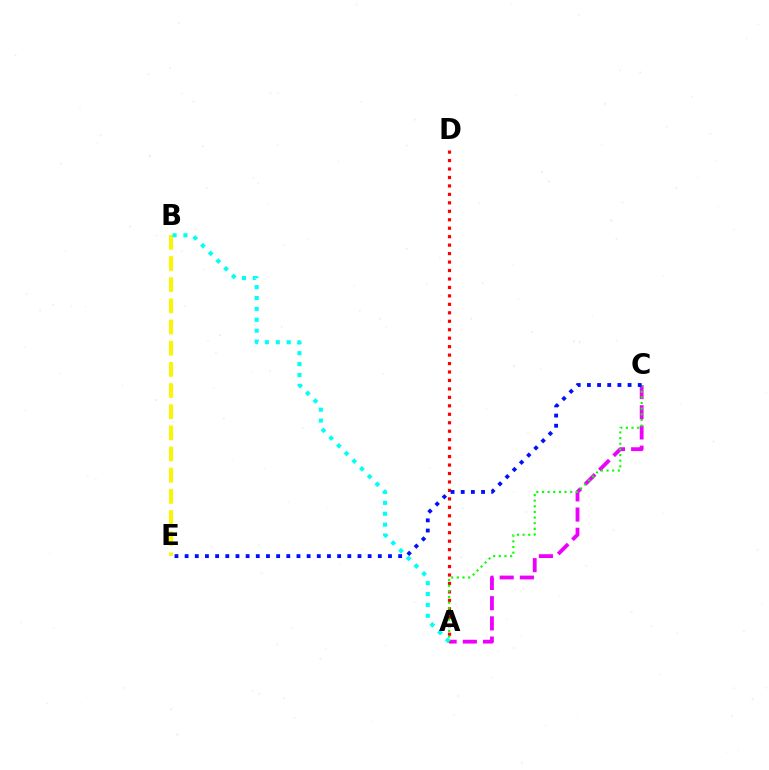{('A', 'C'): [{'color': '#ee00ff', 'line_style': 'dashed', 'thickness': 2.74}, {'color': '#08ff00', 'line_style': 'dotted', 'thickness': 1.53}], ('A', 'D'): [{'color': '#ff0000', 'line_style': 'dotted', 'thickness': 2.3}], ('B', 'E'): [{'color': '#fcf500', 'line_style': 'dashed', 'thickness': 2.87}], ('C', 'E'): [{'color': '#0010ff', 'line_style': 'dotted', 'thickness': 2.76}], ('A', 'B'): [{'color': '#00fff6', 'line_style': 'dotted', 'thickness': 2.96}]}